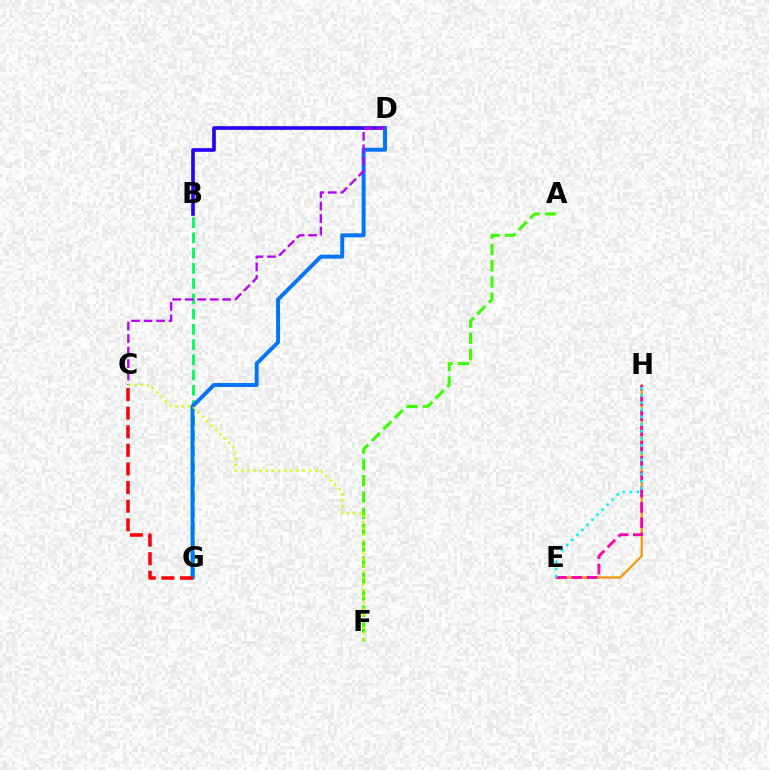{('B', 'G'): [{'color': '#00ff5c', 'line_style': 'dashed', 'thickness': 2.07}], ('E', 'H'): [{'color': '#ff9400', 'line_style': 'solid', 'thickness': 1.59}, {'color': '#ff00ac', 'line_style': 'dashed', 'thickness': 2.08}, {'color': '#00fff6', 'line_style': 'dotted', 'thickness': 1.94}], ('B', 'D'): [{'color': '#2500ff', 'line_style': 'solid', 'thickness': 2.6}], ('A', 'F'): [{'color': '#3dff00', 'line_style': 'dashed', 'thickness': 2.21}], ('D', 'G'): [{'color': '#0074ff', 'line_style': 'solid', 'thickness': 2.83}], ('C', 'D'): [{'color': '#b900ff', 'line_style': 'dashed', 'thickness': 1.7}], ('C', 'G'): [{'color': '#ff0000', 'line_style': 'dashed', 'thickness': 2.53}], ('C', 'F'): [{'color': '#d1ff00', 'line_style': 'dotted', 'thickness': 1.68}]}